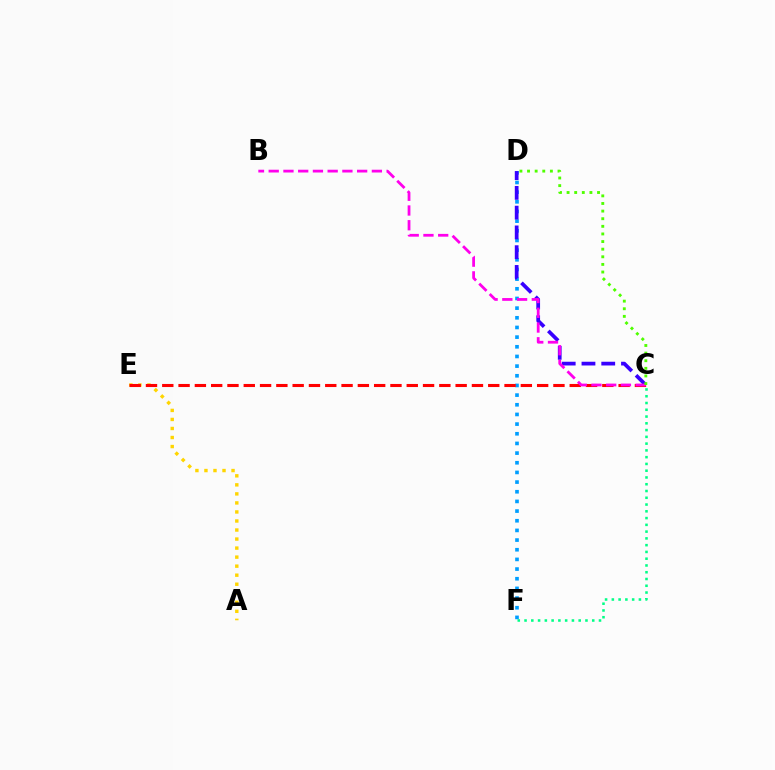{('A', 'E'): [{'color': '#ffd500', 'line_style': 'dotted', 'thickness': 2.45}], ('C', 'F'): [{'color': '#00ff86', 'line_style': 'dotted', 'thickness': 1.84}], ('D', 'F'): [{'color': '#009eff', 'line_style': 'dotted', 'thickness': 2.63}], ('C', 'E'): [{'color': '#ff0000', 'line_style': 'dashed', 'thickness': 2.21}], ('C', 'D'): [{'color': '#3700ff', 'line_style': 'dashed', 'thickness': 2.68}, {'color': '#4fff00', 'line_style': 'dotted', 'thickness': 2.07}], ('B', 'C'): [{'color': '#ff00ed', 'line_style': 'dashed', 'thickness': 2.0}]}